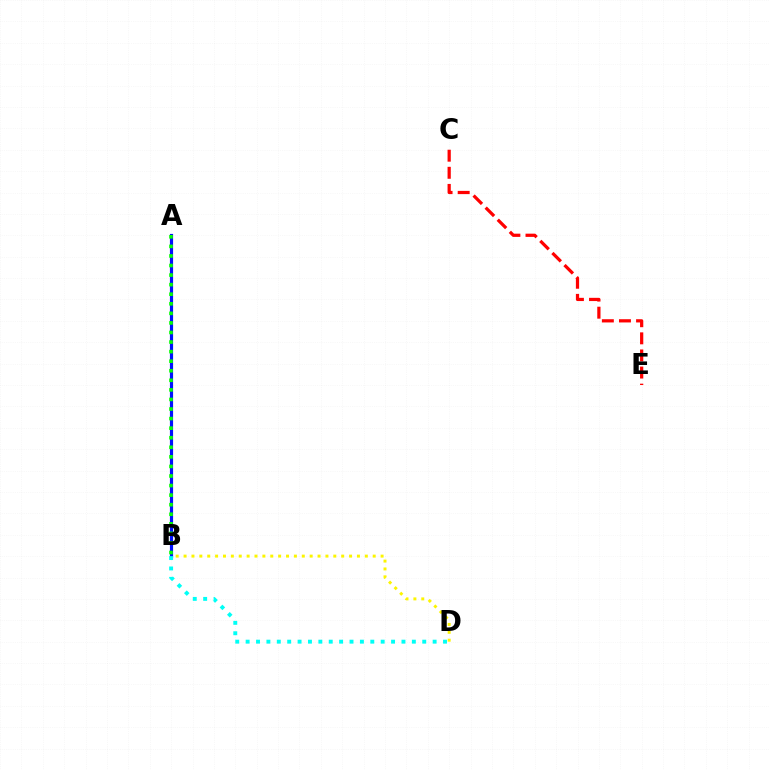{('C', 'E'): [{'color': '#ff0000', 'line_style': 'dashed', 'thickness': 2.32}], ('B', 'D'): [{'color': '#fcf500', 'line_style': 'dotted', 'thickness': 2.14}, {'color': '#00fff6', 'line_style': 'dotted', 'thickness': 2.82}], ('A', 'B'): [{'color': '#ee00ff', 'line_style': 'dashed', 'thickness': 1.89}, {'color': '#0010ff', 'line_style': 'solid', 'thickness': 2.28}, {'color': '#08ff00', 'line_style': 'dotted', 'thickness': 2.6}]}